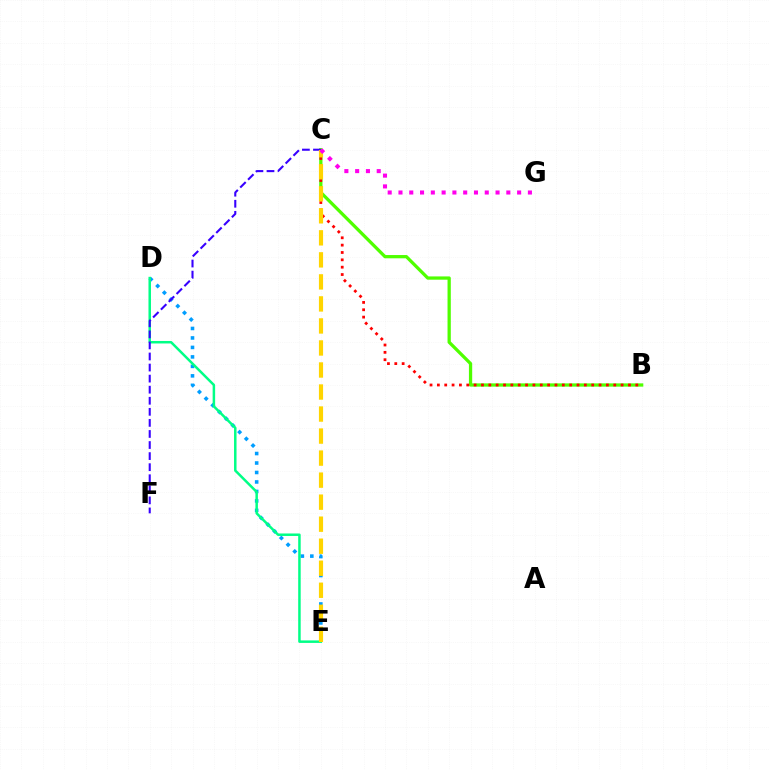{('B', 'C'): [{'color': '#4fff00', 'line_style': 'solid', 'thickness': 2.36}, {'color': '#ff0000', 'line_style': 'dotted', 'thickness': 2.0}], ('D', 'E'): [{'color': '#009eff', 'line_style': 'dotted', 'thickness': 2.58}, {'color': '#00ff86', 'line_style': 'solid', 'thickness': 1.8}], ('C', 'F'): [{'color': '#3700ff', 'line_style': 'dashed', 'thickness': 1.5}], ('C', 'E'): [{'color': '#ffd500', 'line_style': 'dashed', 'thickness': 2.99}], ('C', 'G'): [{'color': '#ff00ed', 'line_style': 'dotted', 'thickness': 2.93}]}